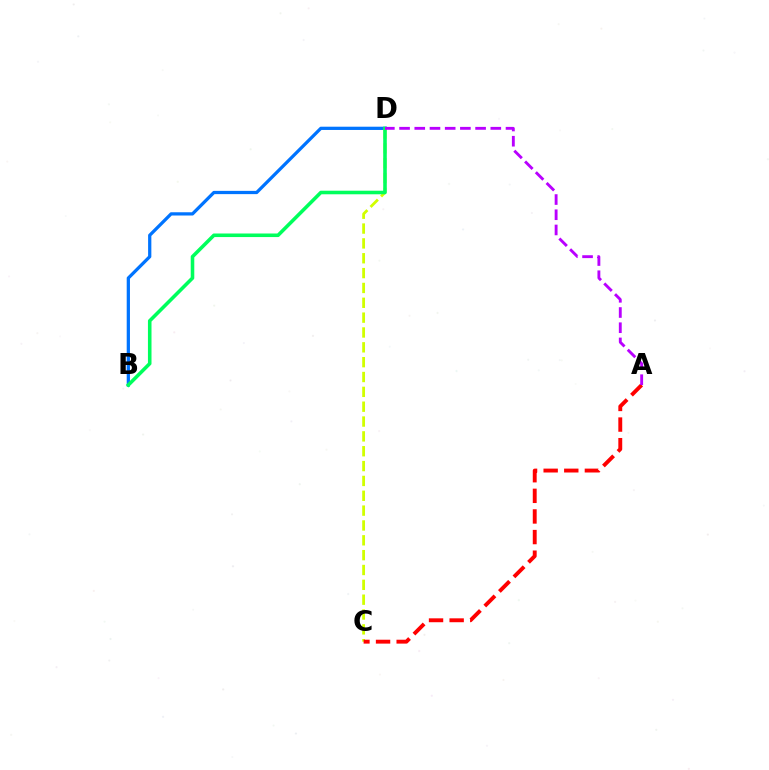{('B', 'D'): [{'color': '#0074ff', 'line_style': 'solid', 'thickness': 2.34}, {'color': '#00ff5c', 'line_style': 'solid', 'thickness': 2.57}], ('C', 'D'): [{'color': '#d1ff00', 'line_style': 'dashed', 'thickness': 2.02}], ('A', 'C'): [{'color': '#ff0000', 'line_style': 'dashed', 'thickness': 2.8}], ('A', 'D'): [{'color': '#b900ff', 'line_style': 'dashed', 'thickness': 2.07}]}